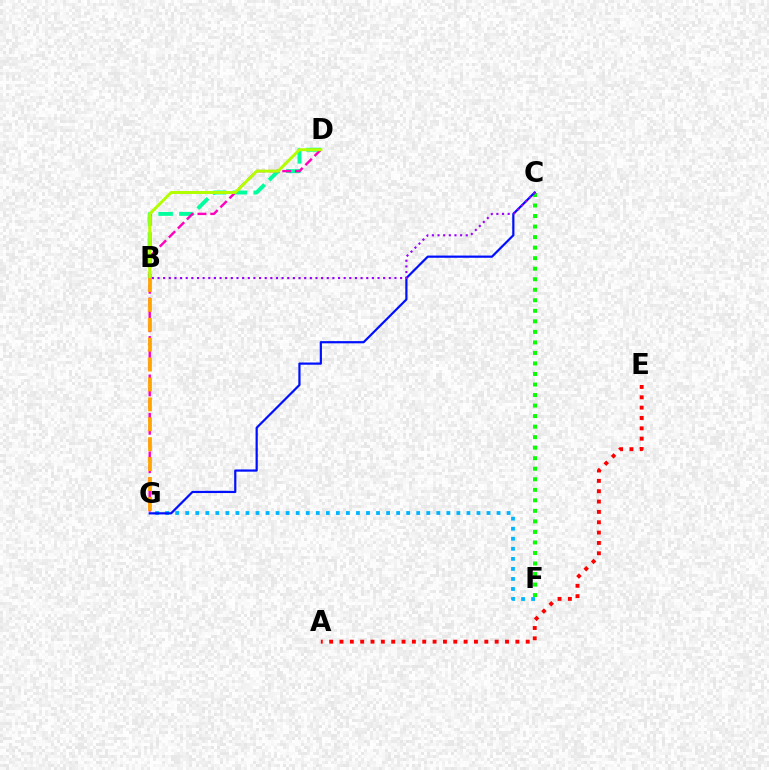{('F', 'G'): [{'color': '#00b5ff', 'line_style': 'dotted', 'thickness': 2.73}], ('B', 'D'): [{'color': '#00ff9d', 'line_style': 'dashed', 'thickness': 2.82}, {'color': '#b3ff00', 'line_style': 'solid', 'thickness': 2.13}], ('C', 'F'): [{'color': '#08ff00', 'line_style': 'dotted', 'thickness': 2.86}], ('D', 'G'): [{'color': '#ff00bd', 'line_style': 'dashed', 'thickness': 1.74}], ('A', 'E'): [{'color': '#ff0000', 'line_style': 'dotted', 'thickness': 2.81}], ('C', 'G'): [{'color': '#0010ff', 'line_style': 'solid', 'thickness': 1.59}], ('B', 'C'): [{'color': '#9b00ff', 'line_style': 'dotted', 'thickness': 1.53}], ('B', 'G'): [{'color': '#ffa500', 'line_style': 'dashed', 'thickness': 2.7}]}